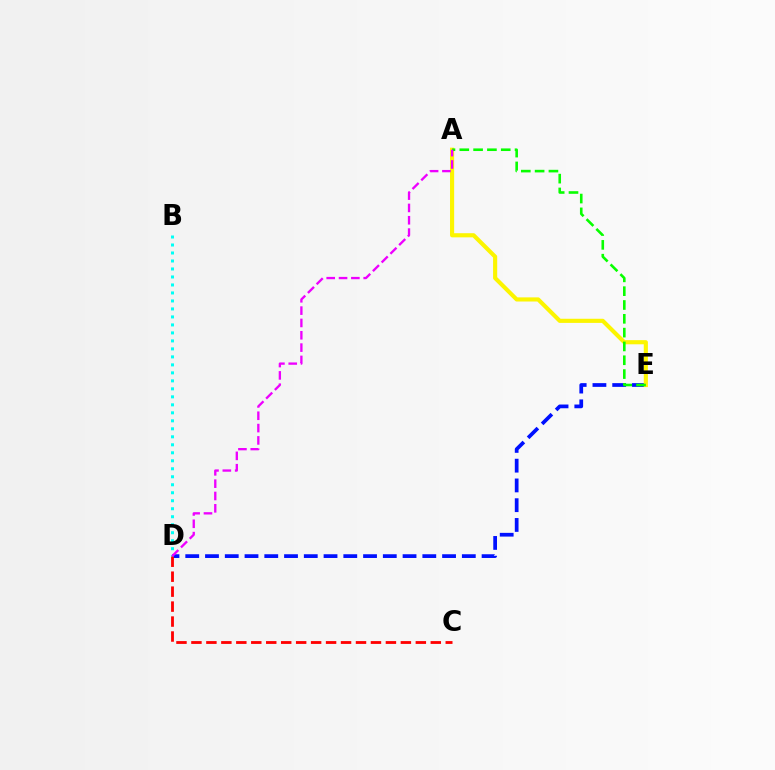{('D', 'E'): [{'color': '#0010ff', 'line_style': 'dashed', 'thickness': 2.68}], ('B', 'D'): [{'color': '#00fff6', 'line_style': 'dotted', 'thickness': 2.17}], ('A', 'E'): [{'color': '#fcf500', 'line_style': 'solid', 'thickness': 2.98}, {'color': '#08ff00', 'line_style': 'dashed', 'thickness': 1.88}], ('C', 'D'): [{'color': '#ff0000', 'line_style': 'dashed', 'thickness': 2.03}], ('A', 'D'): [{'color': '#ee00ff', 'line_style': 'dashed', 'thickness': 1.67}]}